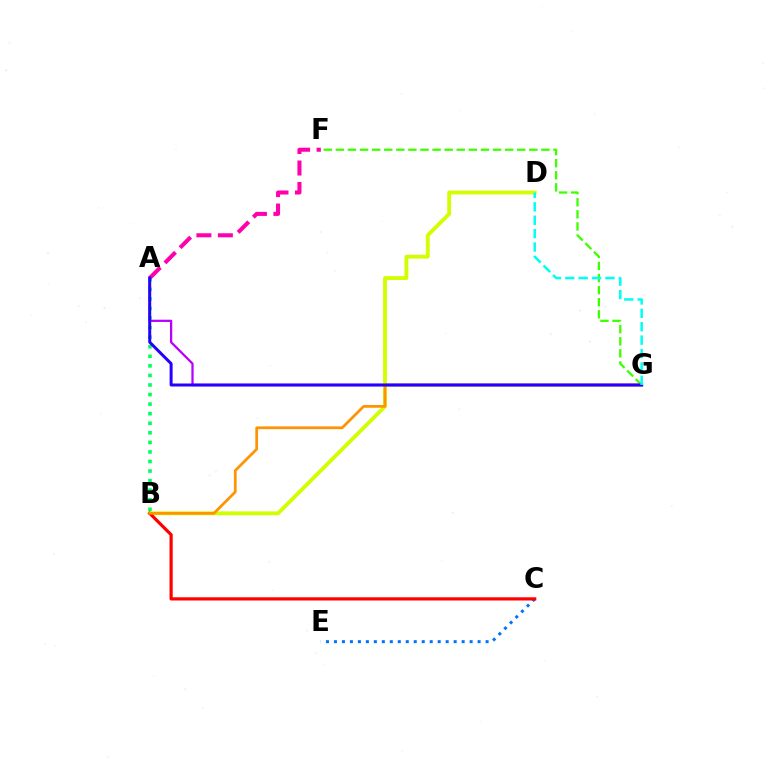{('A', 'G'): [{'color': '#b900ff', 'line_style': 'solid', 'thickness': 1.63}, {'color': '#2500ff', 'line_style': 'solid', 'thickness': 2.16}], ('A', 'B'): [{'color': '#00ff5c', 'line_style': 'dotted', 'thickness': 2.6}], ('C', 'E'): [{'color': '#0074ff', 'line_style': 'dotted', 'thickness': 2.17}], ('F', 'G'): [{'color': '#3dff00', 'line_style': 'dashed', 'thickness': 1.64}], ('B', 'D'): [{'color': '#d1ff00', 'line_style': 'solid', 'thickness': 2.77}], ('B', 'C'): [{'color': '#ff0000', 'line_style': 'solid', 'thickness': 2.31}], ('A', 'F'): [{'color': '#ff00ac', 'line_style': 'dashed', 'thickness': 2.92}], ('B', 'G'): [{'color': '#ff9400', 'line_style': 'solid', 'thickness': 1.98}], ('D', 'G'): [{'color': '#00fff6', 'line_style': 'dashed', 'thickness': 1.82}]}